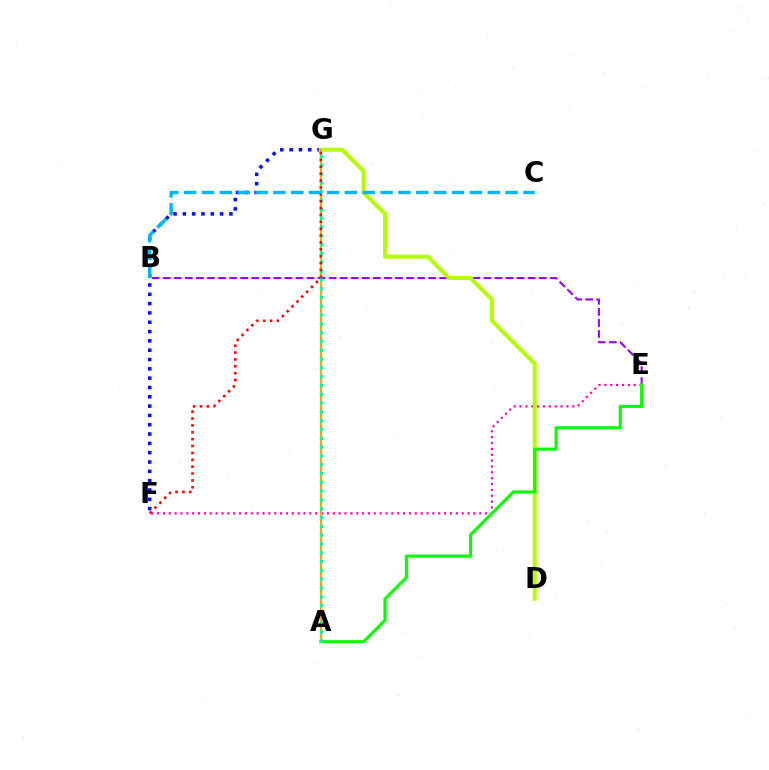{('F', 'G'): [{'color': '#0010ff', 'line_style': 'dotted', 'thickness': 2.53}, {'color': '#ff0000', 'line_style': 'dotted', 'thickness': 1.87}], ('B', 'E'): [{'color': '#9b00ff', 'line_style': 'dashed', 'thickness': 1.5}], ('E', 'F'): [{'color': '#ff00bd', 'line_style': 'dotted', 'thickness': 1.59}], ('D', 'G'): [{'color': '#b3ff00', 'line_style': 'solid', 'thickness': 2.89}], ('A', 'E'): [{'color': '#08ff00', 'line_style': 'solid', 'thickness': 2.25}], ('A', 'G'): [{'color': '#ffa500', 'line_style': 'solid', 'thickness': 1.56}, {'color': '#00ff9d', 'line_style': 'dotted', 'thickness': 2.39}], ('B', 'C'): [{'color': '#00b5ff', 'line_style': 'dashed', 'thickness': 2.43}]}